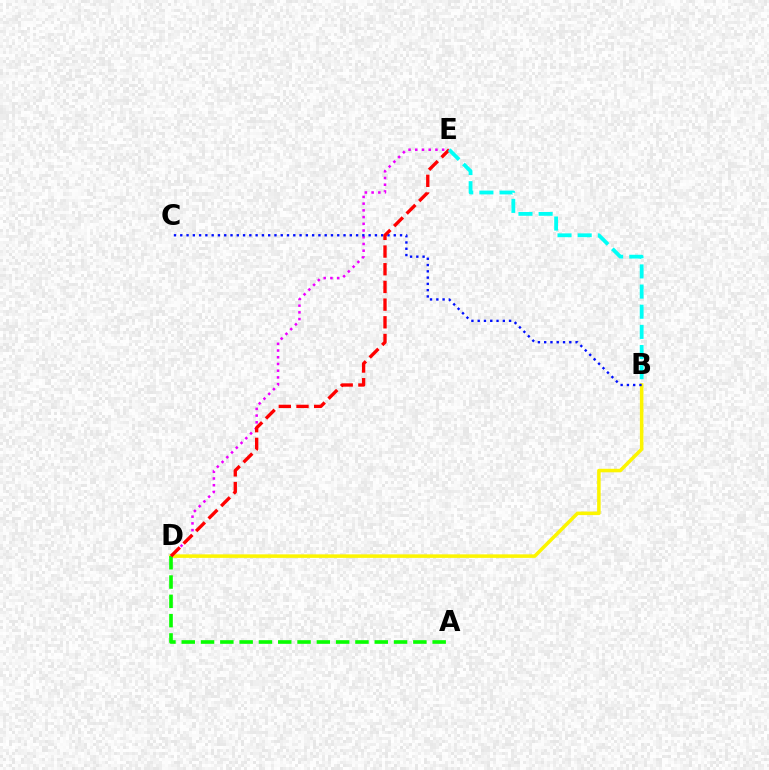{('B', 'D'): [{'color': '#fcf500', 'line_style': 'solid', 'thickness': 2.54}], ('A', 'D'): [{'color': '#08ff00', 'line_style': 'dashed', 'thickness': 2.62}], ('D', 'E'): [{'color': '#ee00ff', 'line_style': 'dotted', 'thickness': 1.83}, {'color': '#ff0000', 'line_style': 'dashed', 'thickness': 2.4}], ('B', 'C'): [{'color': '#0010ff', 'line_style': 'dotted', 'thickness': 1.71}], ('B', 'E'): [{'color': '#00fff6', 'line_style': 'dashed', 'thickness': 2.74}]}